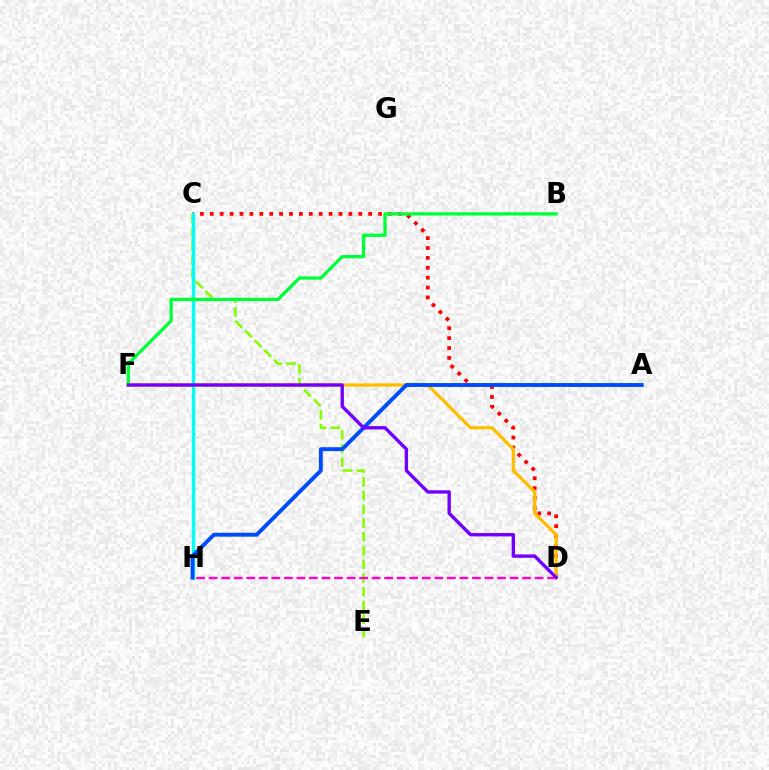{('C', 'E'): [{'color': '#84ff00', 'line_style': 'dashed', 'thickness': 1.86}], ('D', 'H'): [{'color': '#ff00cf', 'line_style': 'dashed', 'thickness': 1.7}], ('C', 'D'): [{'color': '#ff0000', 'line_style': 'dotted', 'thickness': 2.69}], ('C', 'H'): [{'color': '#00fff6', 'line_style': 'solid', 'thickness': 2.44}], ('B', 'F'): [{'color': '#00ff39', 'line_style': 'solid', 'thickness': 2.37}], ('D', 'F'): [{'color': '#ffbd00', 'line_style': 'solid', 'thickness': 2.34}, {'color': '#7200ff', 'line_style': 'solid', 'thickness': 2.42}], ('A', 'H'): [{'color': '#004bff', 'line_style': 'solid', 'thickness': 2.8}]}